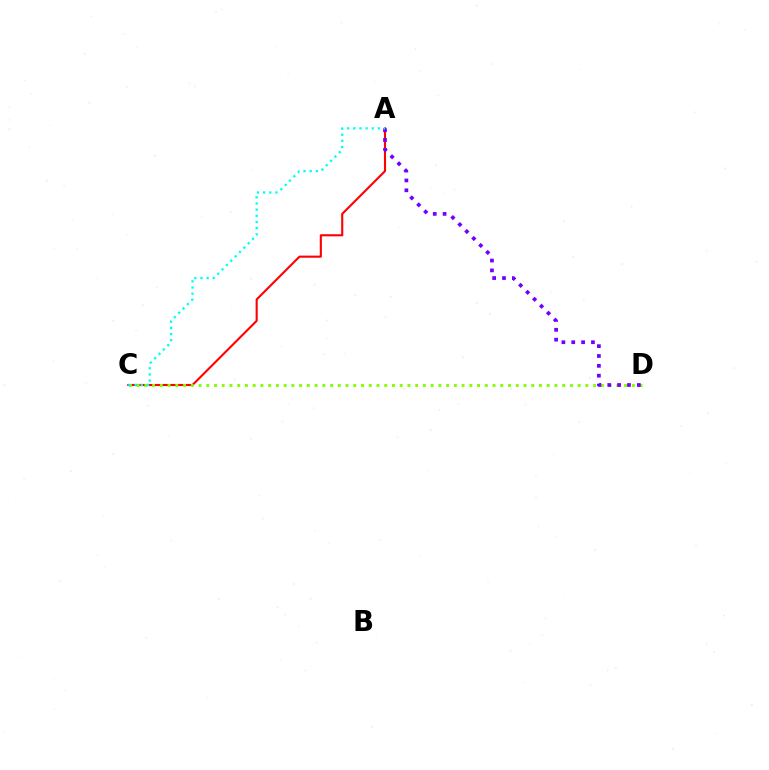{('A', 'C'): [{'color': '#ff0000', 'line_style': 'solid', 'thickness': 1.52}, {'color': '#00fff6', 'line_style': 'dotted', 'thickness': 1.67}], ('C', 'D'): [{'color': '#84ff00', 'line_style': 'dotted', 'thickness': 2.1}], ('A', 'D'): [{'color': '#7200ff', 'line_style': 'dotted', 'thickness': 2.68}]}